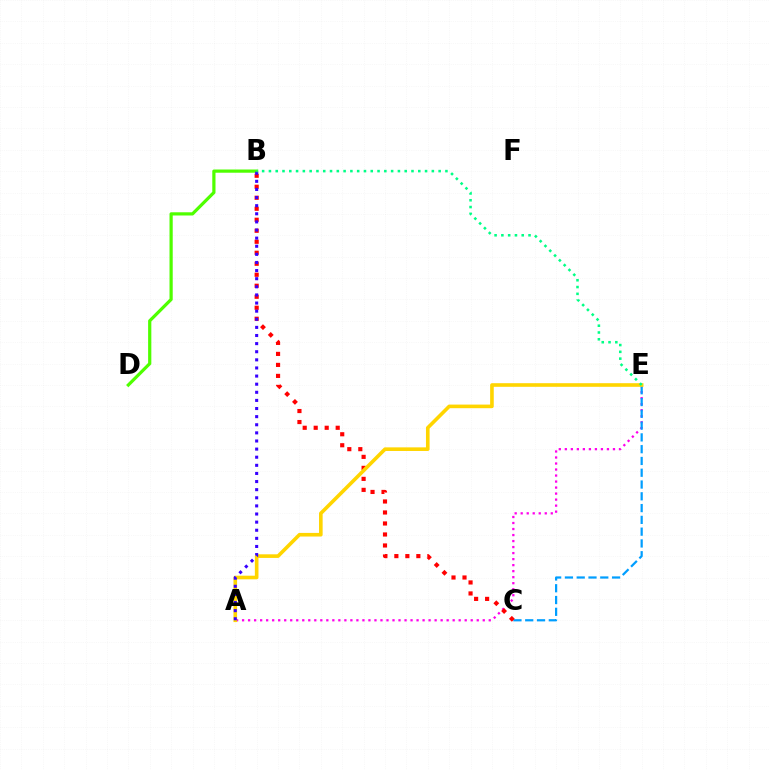{('B', 'D'): [{'color': '#4fff00', 'line_style': 'solid', 'thickness': 2.32}], ('A', 'E'): [{'color': '#ff00ed', 'line_style': 'dotted', 'thickness': 1.63}, {'color': '#ffd500', 'line_style': 'solid', 'thickness': 2.6}], ('C', 'E'): [{'color': '#009eff', 'line_style': 'dashed', 'thickness': 1.6}], ('B', 'C'): [{'color': '#ff0000', 'line_style': 'dotted', 'thickness': 2.99}], ('A', 'B'): [{'color': '#3700ff', 'line_style': 'dotted', 'thickness': 2.2}], ('B', 'E'): [{'color': '#00ff86', 'line_style': 'dotted', 'thickness': 1.84}]}